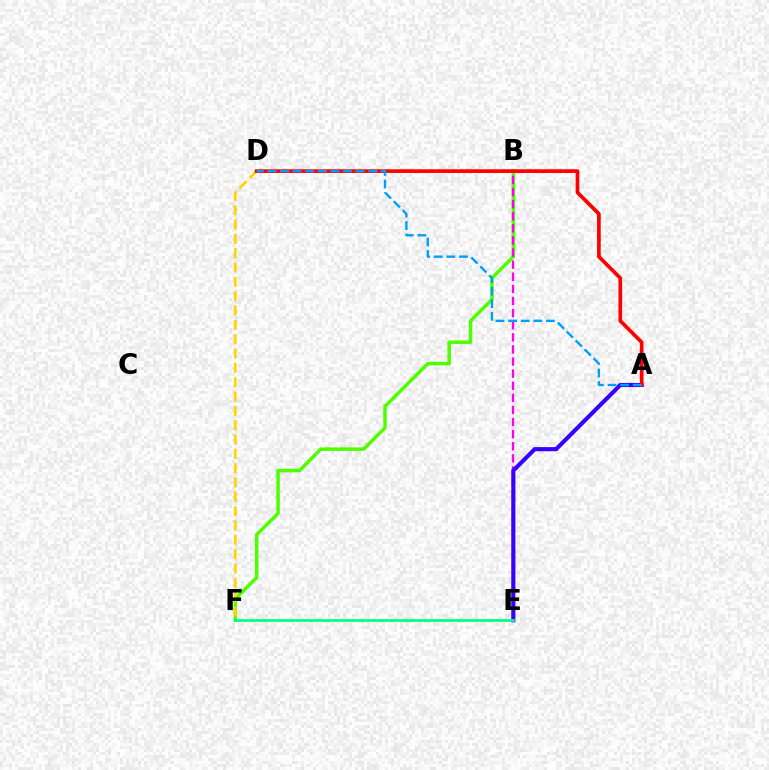{('B', 'F'): [{'color': '#4fff00', 'line_style': 'solid', 'thickness': 2.52}], ('B', 'E'): [{'color': '#ff00ed', 'line_style': 'dashed', 'thickness': 1.64}], ('A', 'E'): [{'color': '#3700ff', 'line_style': 'solid', 'thickness': 2.97}], ('D', 'F'): [{'color': '#ffd500', 'line_style': 'dashed', 'thickness': 1.95}], ('A', 'D'): [{'color': '#ff0000', 'line_style': 'solid', 'thickness': 2.65}, {'color': '#009eff', 'line_style': 'dashed', 'thickness': 1.71}], ('E', 'F'): [{'color': '#00ff86', 'line_style': 'solid', 'thickness': 1.97}]}